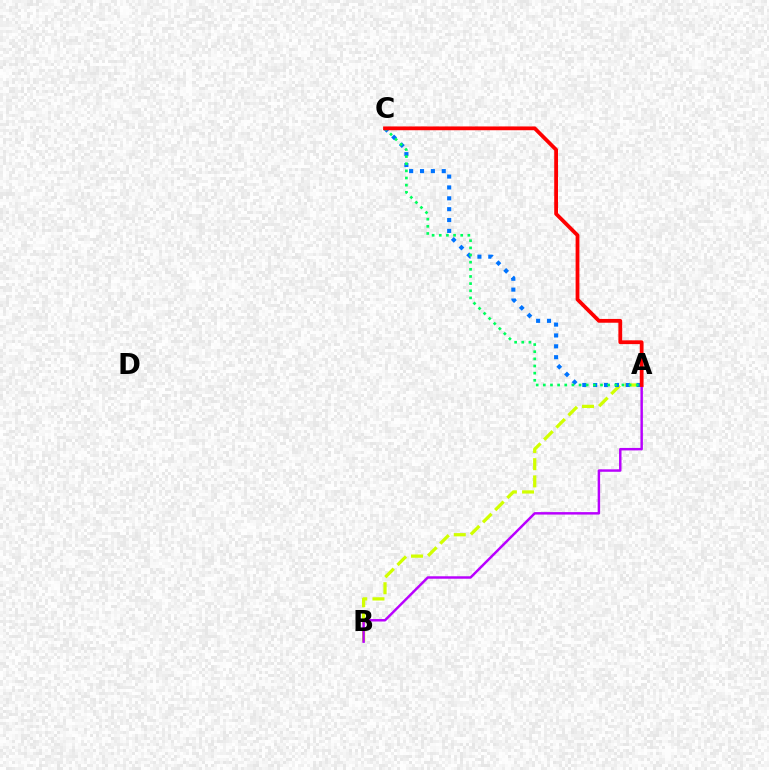{('A', 'B'): [{'color': '#d1ff00', 'line_style': 'dashed', 'thickness': 2.34}, {'color': '#b900ff', 'line_style': 'solid', 'thickness': 1.77}], ('A', 'C'): [{'color': '#0074ff', 'line_style': 'dotted', 'thickness': 2.95}, {'color': '#00ff5c', 'line_style': 'dotted', 'thickness': 1.94}, {'color': '#ff0000', 'line_style': 'solid', 'thickness': 2.73}]}